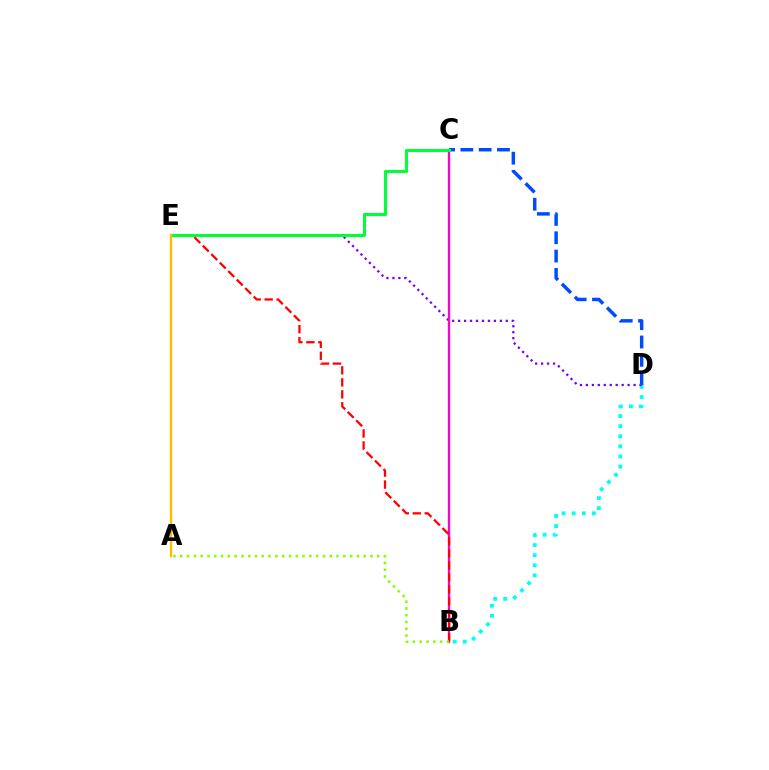{('B', 'D'): [{'color': '#00fff6', 'line_style': 'dotted', 'thickness': 2.75}], ('D', 'E'): [{'color': '#7200ff', 'line_style': 'dotted', 'thickness': 1.62}], ('B', 'C'): [{'color': '#ff00cf', 'line_style': 'solid', 'thickness': 1.68}], ('B', 'E'): [{'color': '#ff0000', 'line_style': 'dashed', 'thickness': 1.63}], ('C', 'D'): [{'color': '#004bff', 'line_style': 'dashed', 'thickness': 2.49}], ('C', 'E'): [{'color': '#00ff39', 'line_style': 'solid', 'thickness': 2.2}], ('A', 'E'): [{'color': '#ffbd00', 'line_style': 'solid', 'thickness': 1.75}], ('A', 'B'): [{'color': '#84ff00', 'line_style': 'dotted', 'thickness': 1.85}]}